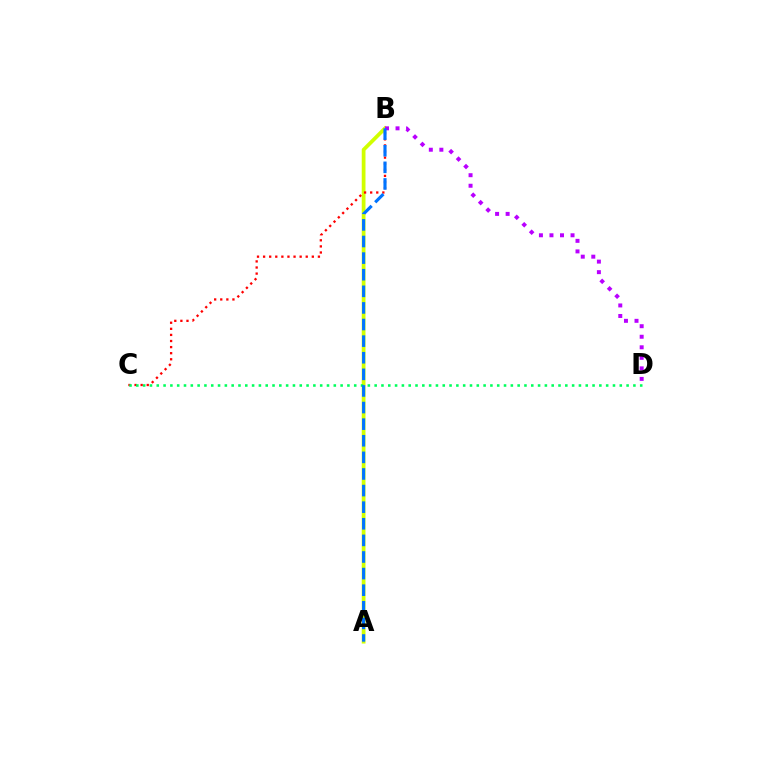{('A', 'B'): [{'color': '#d1ff00', 'line_style': 'solid', 'thickness': 2.7}, {'color': '#0074ff', 'line_style': 'dashed', 'thickness': 2.26}], ('B', 'D'): [{'color': '#b900ff', 'line_style': 'dotted', 'thickness': 2.86}], ('B', 'C'): [{'color': '#ff0000', 'line_style': 'dotted', 'thickness': 1.65}], ('C', 'D'): [{'color': '#00ff5c', 'line_style': 'dotted', 'thickness': 1.85}]}